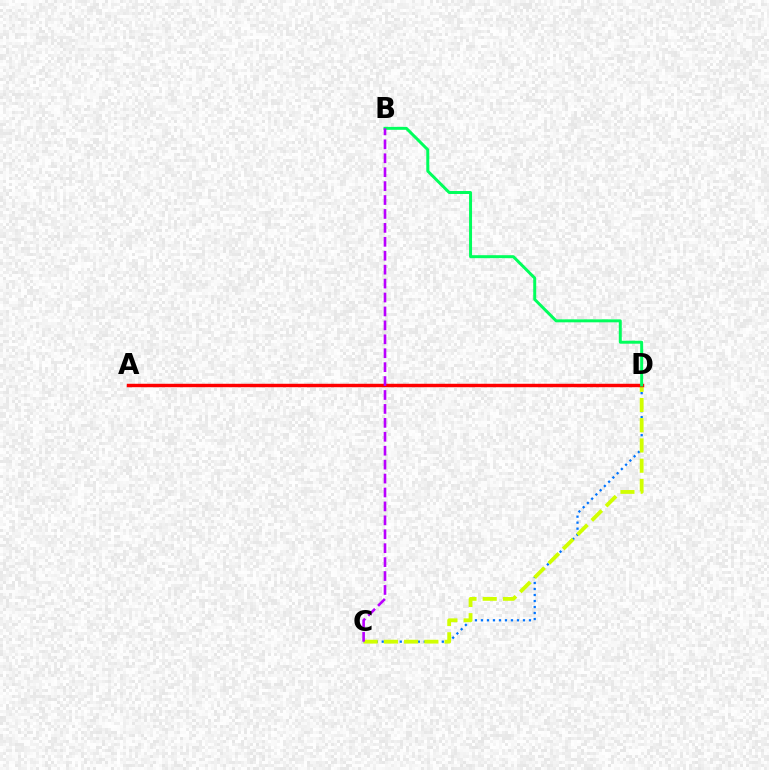{('C', 'D'): [{'color': '#0074ff', 'line_style': 'dotted', 'thickness': 1.63}, {'color': '#d1ff00', 'line_style': 'dashed', 'thickness': 2.75}], ('A', 'D'): [{'color': '#ff0000', 'line_style': 'solid', 'thickness': 2.47}], ('B', 'D'): [{'color': '#00ff5c', 'line_style': 'solid', 'thickness': 2.14}], ('B', 'C'): [{'color': '#b900ff', 'line_style': 'dashed', 'thickness': 1.89}]}